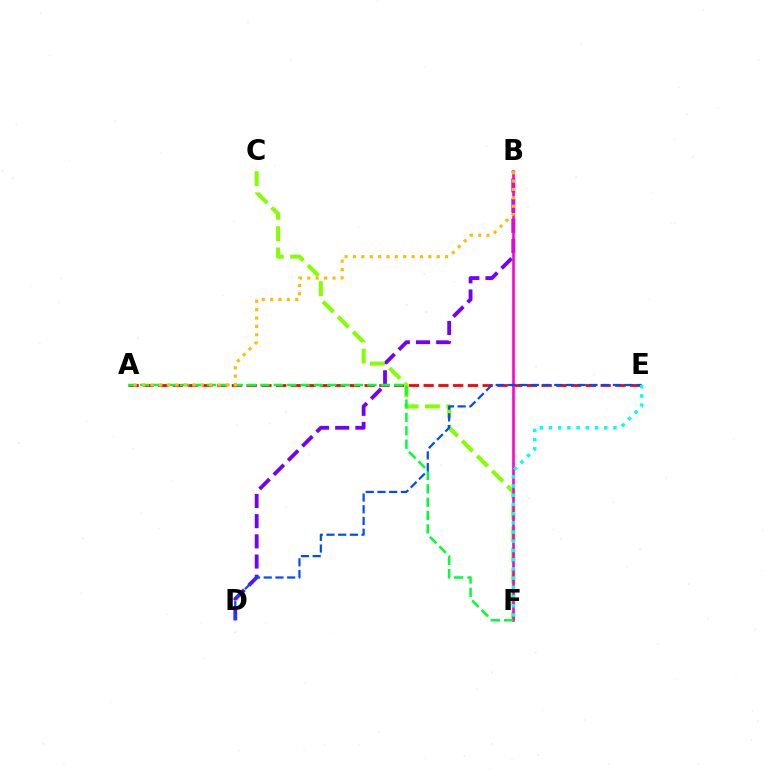{('B', 'D'): [{'color': '#7200ff', 'line_style': 'dashed', 'thickness': 2.74}], ('A', 'E'): [{'color': '#ff0000', 'line_style': 'dashed', 'thickness': 2.0}], ('C', 'F'): [{'color': '#84ff00', 'line_style': 'dashed', 'thickness': 2.89}], ('B', 'F'): [{'color': '#ff00cf', 'line_style': 'solid', 'thickness': 1.89}], ('A', 'F'): [{'color': '#00ff39', 'line_style': 'dashed', 'thickness': 1.82}], ('D', 'E'): [{'color': '#004bff', 'line_style': 'dashed', 'thickness': 1.59}], ('A', 'B'): [{'color': '#ffbd00', 'line_style': 'dotted', 'thickness': 2.28}], ('E', 'F'): [{'color': '#00fff6', 'line_style': 'dotted', 'thickness': 2.5}]}